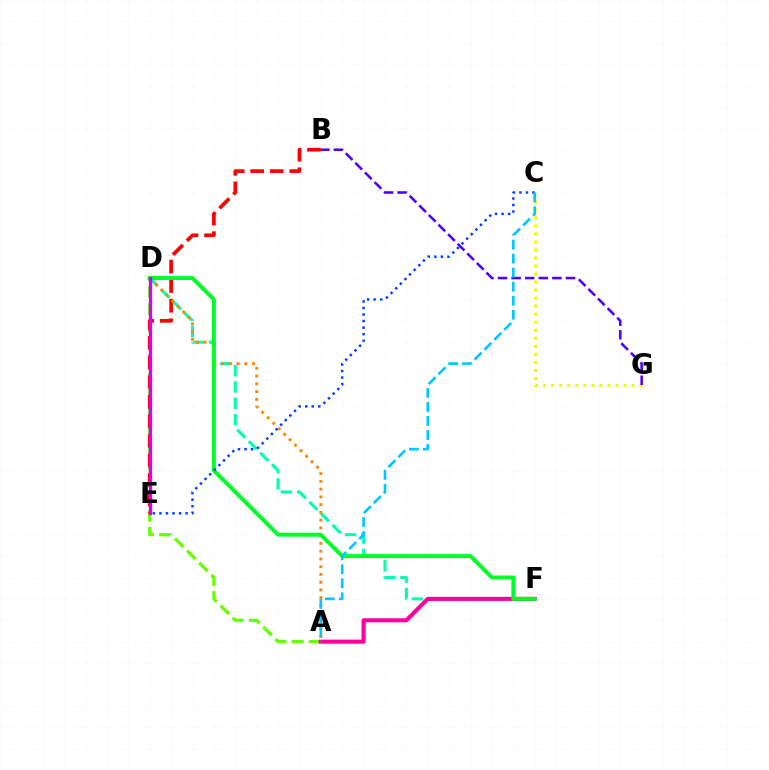{('C', 'G'): [{'color': '#eeff00', 'line_style': 'dotted', 'thickness': 2.18}], ('A', 'D'): [{'color': '#66ff00', 'line_style': 'dashed', 'thickness': 2.34}, {'color': '#ff8800', 'line_style': 'dotted', 'thickness': 2.11}], ('D', 'F'): [{'color': '#00ffaf', 'line_style': 'dashed', 'thickness': 2.22}, {'color': '#00ff27', 'line_style': 'solid', 'thickness': 2.83}], ('B', 'E'): [{'color': '#ff0000', 'line_style': 'dashed', 'thickness': 2.66}], ('A', 'F'): [{'color': '#ff00a0', 'line_style': 'solid', 'thickness': 2.95}], ('B', 'G'): [{'color': '#4f00ff', 'line_style': 'dashed', 'thickness': 1.85}], ('C', 'E'): [{'color': '#003fff', 'line_style': 'dotted', 'thickness': 1.78}], ('D', 'E'): [{'color': '#d600ff', 'line_style': 'solid', 'thickness': 2.38}], ('A', 'C'): [{'color': '#00c7ff', 'line_style': 'dashed', 'thickness': 1.9}]}